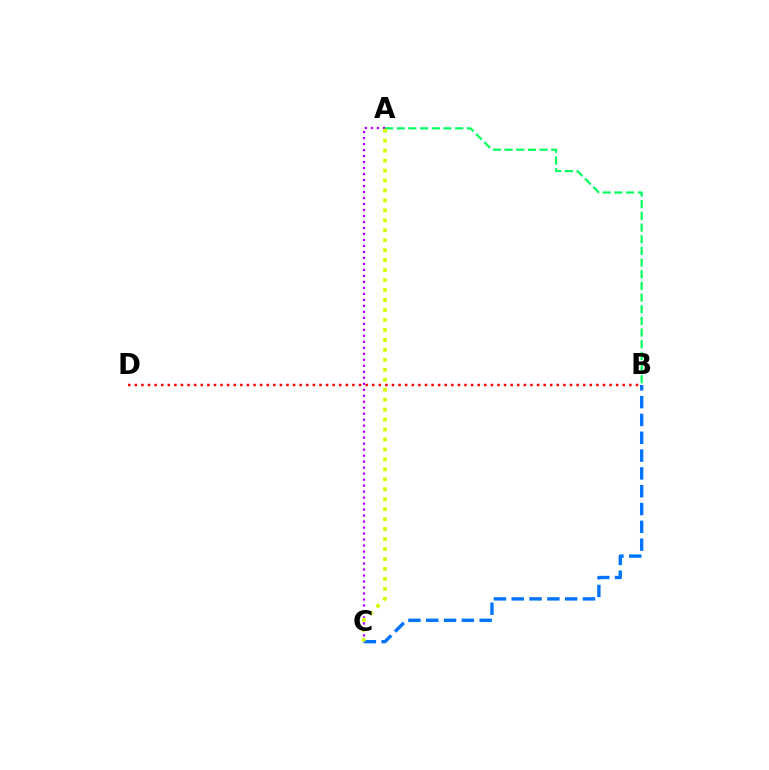{('A', 'C'): [{'color': '#b900ff', 'line_style': 'dotted', 'thickness': 1.63}, {'color': '#d1ff00', 'line_style': 'dotted', 'thickness': 2.71}], ('B', 'D'): [{'color': '#ff0000', 'line_style': 'dotted', 'thickness': 1.79}], ('B', 'C'): [{'color': '#0074ff', 'line_style': 'dashed', 'thickness': 2.42}], ('A', 'B'): [{'color': '#00ff5c', 'line_style': 'dashed', 'thickness': 1.59}]}